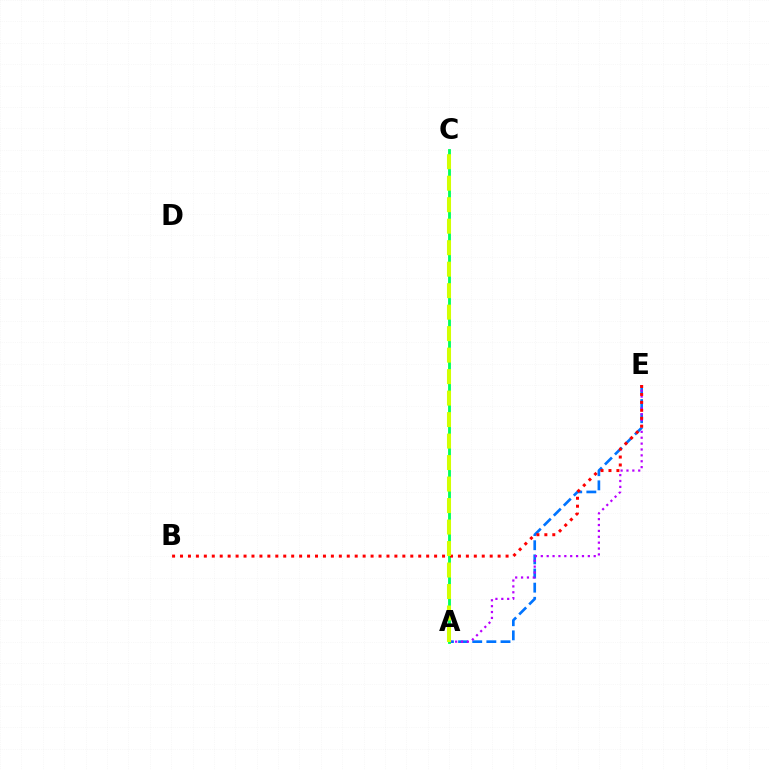{('A', 'E'): [{'color': '#0074ff', 'line_style': 'dashed', 'thickness': 1.92}, {'color': '#b900ff', 'line_style': 'dotted', 'thickness': 1.6}], ('A', 'C'): [{'color': '#00ff5c', 'line_style': 'solid', 'thickness': 2.04}, {'color': '#d1ff00', 'line_style': 'dashed', 'thickness': 2.92}], ('B', 'E'): [{'color': '#ff0000', 'line_style': 'dotted', 'thickness': 2.16}]}